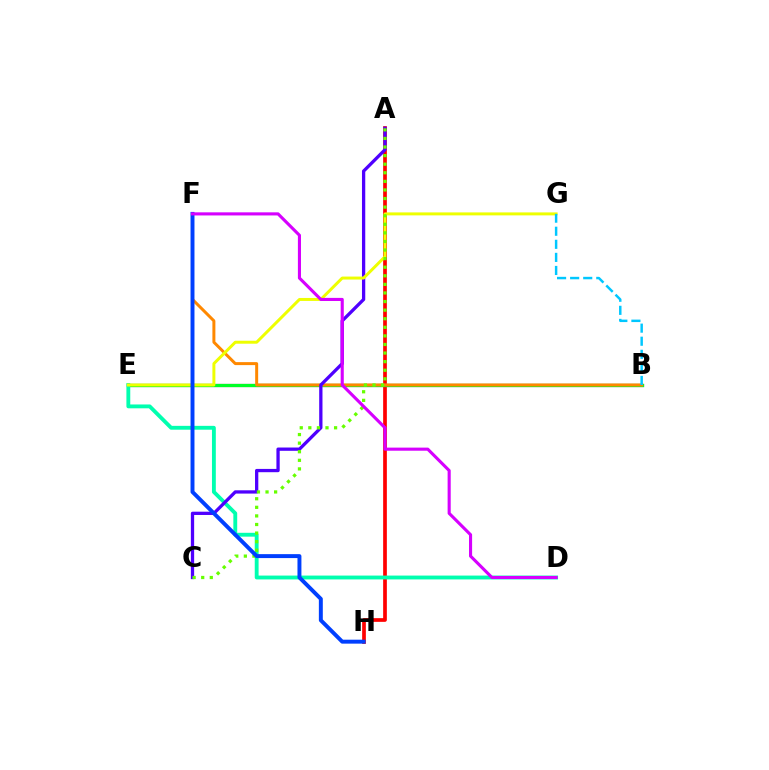{('A', 'H'): [{'color': '#ff0000', 'line_style': 'solid', 'thickness': 2.67}], ('B', 'E'): [{'color': '#ff00a0', 'line_style': 'solid', 'thickness': 2.28}, {'color': '#00ff27', 'line_style': 'solid', 'thickness': 2.35}], ('B', 'F'): [{'color': '#ff8800', 'line_style': 'solid', 'thickness': 2.14}], ('D', 'E'): [{'color': '#00ffaf', 'line_style': 'solid', 'thickness': 2.77}], ('A', 'C'): [{'color': '#4f00ff', 'line_style': 'solid', 'thickness': 2.37}, {'color': '#66ff00', 'line_style': 'dotted', 'thickness': 2.33}], ('E', 'G'): [{'color': '#eeff00', 'line_style': 'solid', 'thickness': 2.14}], ('B', 'G'): [{'color': '#00c7ff', 'line_style': 'dashed', 'thickness': 1.78}], ('F', 'H'): [{'color': '#003fff', 'line_style': 'solid', 'thickness': 2.84}], ('D', 'F'): [{'color': '#d600ff', 'line_style': 'solid', 'thickness': 2.23}]}